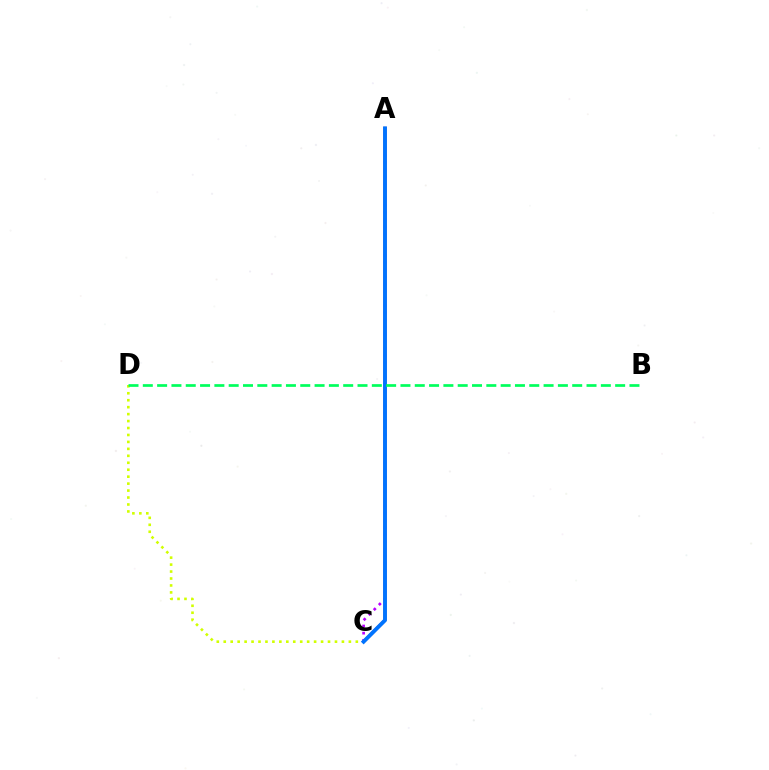{('C', 'D'): [{'color': '#d1ff00', 'line_style': 'dotted', 'thickness': 1.89}], ('A', 'C'): [{'color': '#ff0000', 'line_style': 'solid', 'thickness': 2.1}, {'color': '#b900ff', 'line_style': 'dotted', 'thickness': 1.94}, {'color': '#0074ff', 'line_style': 'solid', 'thickness': 2.79}], ('B', 'D'): [{'color': '#00ff5c', 'line_style': 'dashed', 'thickness': 1.94}]}